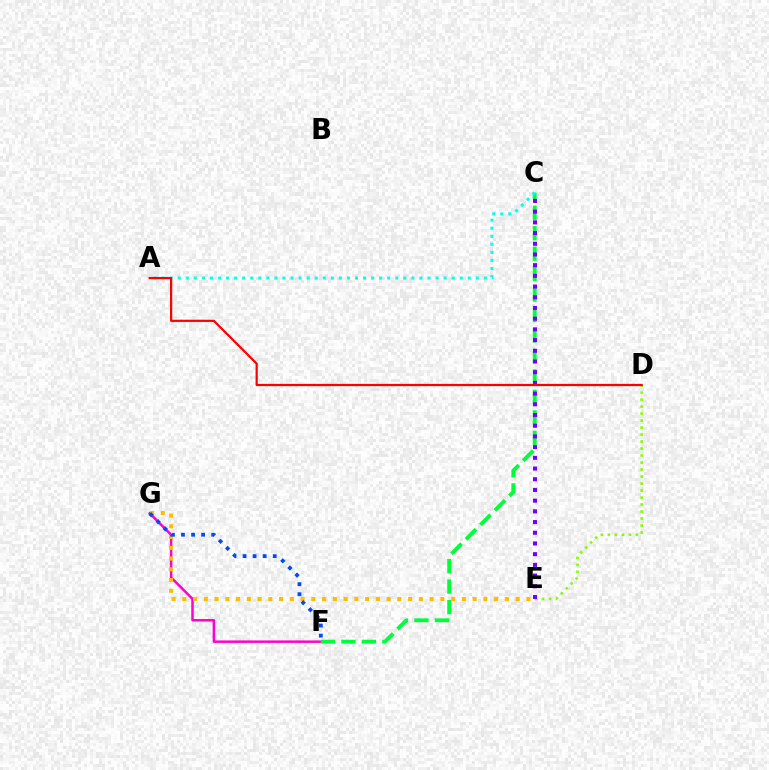{('F', 'G'): [{'color': '#ff00cf', 'line_style': 'solid', 'thickness': 1.79}, {'color': '#004bff', 'line_style': 'dotted', 'thickness': 2.73}], ('C', 'F'): [{'color': '#00ff39', 'line_style': 'dashed', 'thickness': 2.78}], ('E', 'G'): [{'color': '#ffbd00', 'line_style': 'dotted', 'thickness': 2.92}], ('D', 'E'): [{'color': '#84ff00', 'line_style': 'dotted', 'thickness': 1.9}], ('A', 'C'): [{'color': '#00fff6', 'line_style': 'dotted', 'thickness': 2.19}], ('C', 'E'): [{'color': '#7200ff', 'line_style': 'dotted', 'thickness': 2.91}], ('A', 'D'): [{'color': '#ff0000', 'line_style': 'solid', 'thickness': 1.6}]}